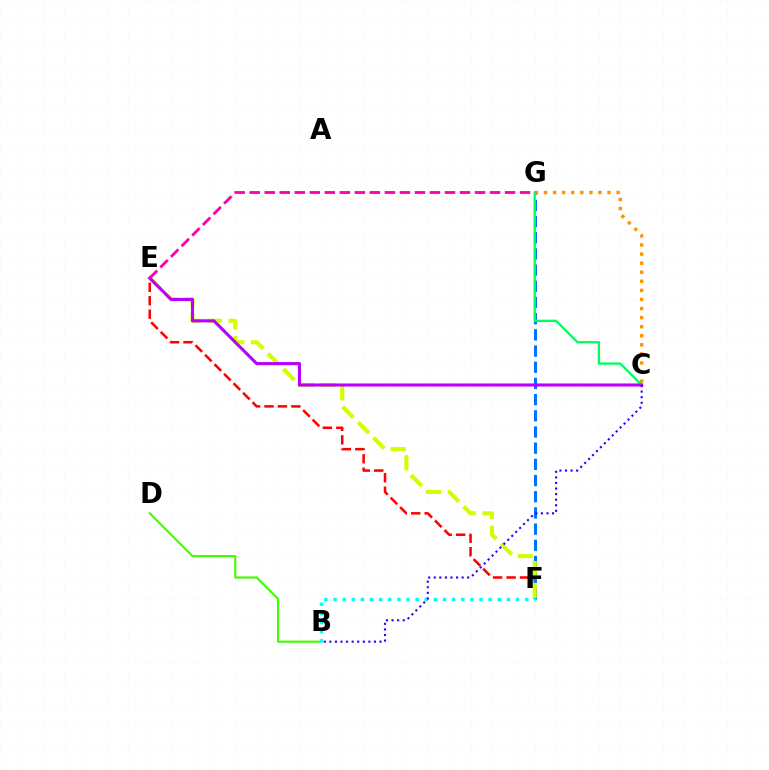{('E', 'F'): [{'color': '#ff0000', 'line_style': 'dashed', 'thickness': 1.83}, {'color': '#d1ff00', 'line_style': 'dashed', 'thickness': 2.97}], ('F', 'G'): [{'color': '#0074ff', 'line_style': 'dashed', 'thickness': 2.2}], ('C', 'G'): [{'color': '#ff9400', 'line_style': 'dotted', 'thickness': 2.47}, {'color': '#00ff5c', 'line_style': 'solid', 'thickness': 1.66}], ('B', 'D'): [{'color': '#3dff00', 'line_style': 'solid', 'thickness': 1.52}], ('C', 'E'): [{'color': '#b900ff', 'line_style': 'solid', 'thickness': 2.22}], ('B', 'F'): [{'color': '#00fff6', 'line_style': 'dotted', 'thickness': 2.48}], ('E', 'G'): [{'color': '#ff00ac', 'line_style': 'dashed', 'thickness': 2.04}], ('B', 'C'): [{'color': '#2500ff', 'line_style': 'dotted', 'thickness': 1.51}]}